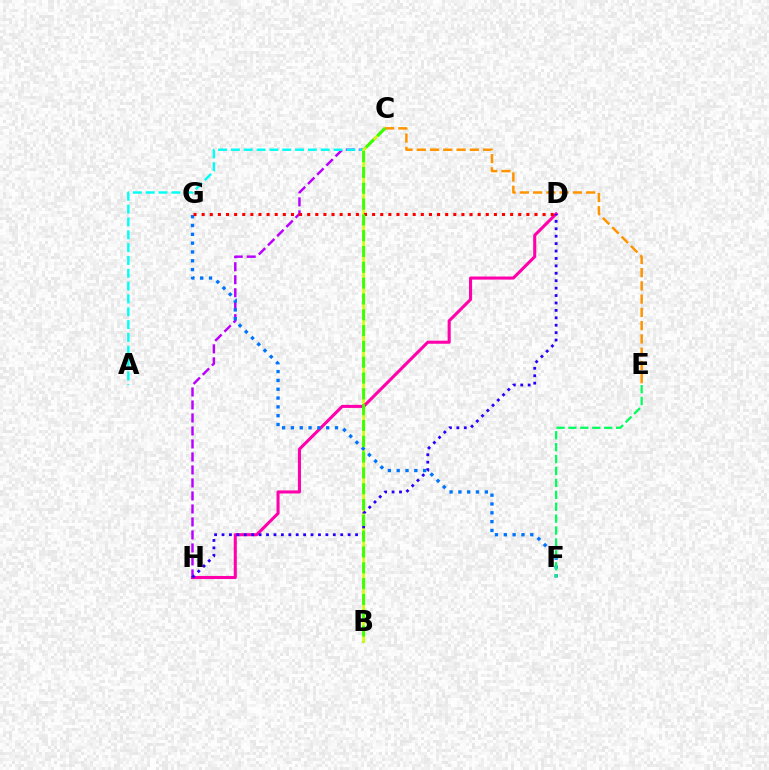{('C', 'H'): [{'color': '#b900ff', 'line_style': 'dashed', 'thickness': 1.77}], ('A', 'C'): [{'color': '#00fff6', 'line_style': 'dashed', 'thickness': 1.74}], ('B', 'C'): [{'color': '#d1ff00', 'line_style': 'solid', 'thickness': 1.93}, {'color': '#3dff00', 'line_style': 'dashed', 'thickness': 2.15}], ('D', 'H'): [{'color': '#ff00ac', 'line_style': 'solid', 'thickness': 2.21}, {'color': '#2500ff', 'line_style': 'dotted', 'thickness': 2.02}], ('F', 'G'): [{'color': '#0074ff', 'line_style': 'dotted', 'thickness': 2.4}], ('C', 'E'): [{'color': '#ff9400', 'line_style': 'dashed', 'thickness': 1.8}], ('D', 'G'): [{'color': '#ff0000', 'line_style': 'dotted', 'thickness': 2.21}], ('E', 'F'): [{'color': '#00ff5c', 'line_style': 'dashed', 'thickness': 1.62}]}